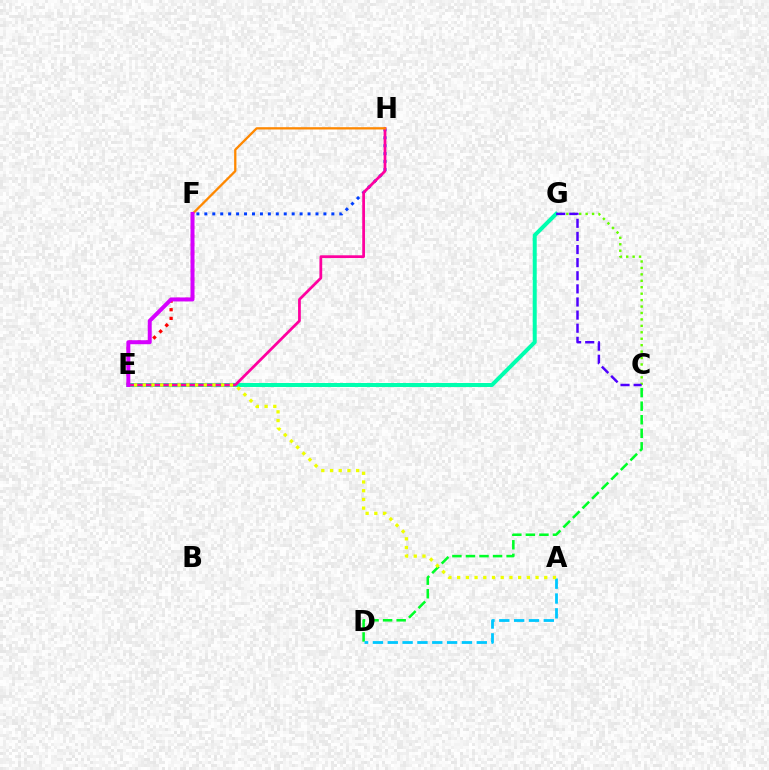{('C', 'D'): [{'color': '#00ff27', 'line_style': 'dashed', 'thickness': 1.84}], ('A', 'D'): [{'color': '#00c7ff', 'line_style': 'dashed', 'thickness': 2.02}], ('C', 'G'): [{'color': '#66ff00', 'line_style': 'dotted', 'thickness': 1.75}, {'color': '#4f00ff', 'line_style': 'dashed', 'thickness': 1.78}], ('F', 'H'): [{'color': '#003fff', 'line_style': 'dotted', 'thickness': 2.16}, {'color': '#ff8800', 'line_style': 'solid', 'thickness': 1.65}], ('E', 'G'): [{'color': '#00ffaf', 'line_style': 'solid', 'thickness': 2.87}], ('E', 'F'): [{'color': '#ff0000', 'line_style': 'dotted', 'thickness': 2.35}, {'color': '#d600ff', 'line_style': 'solid', 'thickness': 2.87}], ('E', 'H'): [{'color': '#ff00a0', 'line_style': 'solid', 'thickness': 1.98}], ('A', 'E'): [{'color': '#eeff00', 'line_style': 'dotted', 'thickness': 2.37}]}